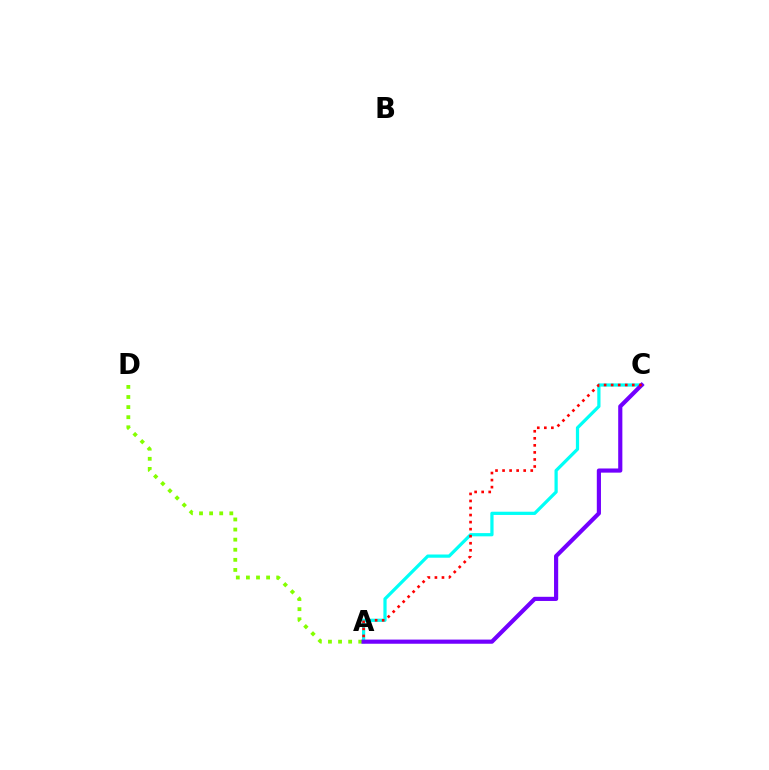{('A', 'C'): [{'color': '#00fff6', 'line_style': 'solid', 'thickness': 2.33}, {'color': '#7200ff', 'line_style': 'solid', 'thickness': 2.99}, {'color': '#ff0000', 'line_style': 'dotted', 'thickness': 1.91}], ('A', 'D'): [{'color': '#84ff00', 'line_style': 'dotted', 'thickness': 2.74}]}